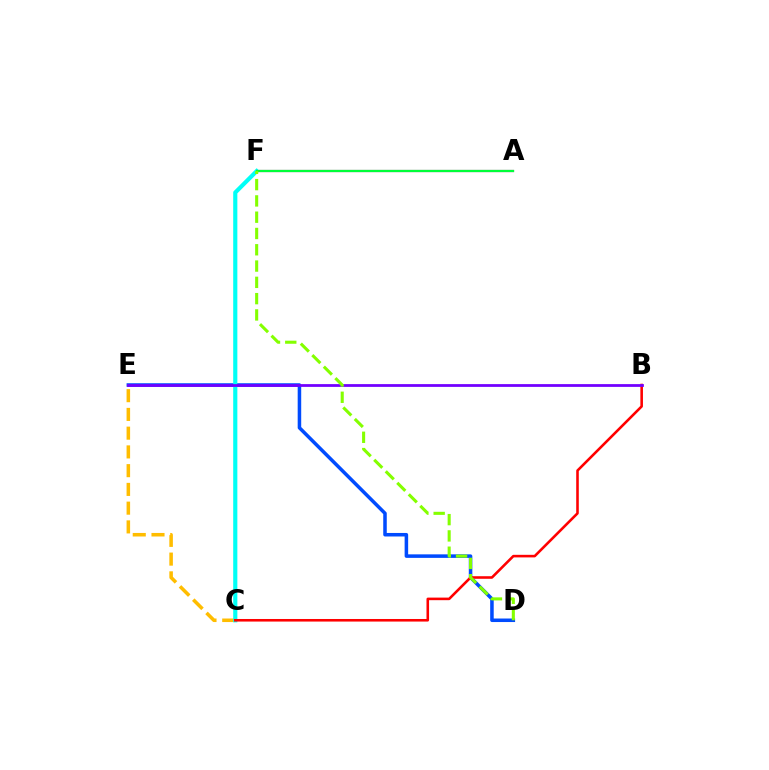{('D', 'E'): [{'color': '#004bff', 'line_style': 'solid', 'thickness': 2.54}], ('A', 'F'): [{'color': '#ff00cf', 'line_style': 'solid', 'thickness': 1.56}, {'color': '#00ff39', 'line_style': 'solid', 'thickness': 1.62}], ('C', 'E'): [{'color': '#ffbd00', 'line_style': 'dashed', 'thickness': 2.55}], ('C', 'F'): [{'color': '#00fff6', 'line_style': 'solid', 'thickness': 2.99}], ('B', 'C'): [{'color': '#ff0000', 'line_style': 'solid', 'thickness': 1.86}], ('B', 'E'): [{'color': '#7200ff', 'line_style': 'solid', 'thickness': 2.0}], ('D', 'F'): [{'color': '#84ff00', 'line_style': 'dashed', 'thickness': 2.21}]}